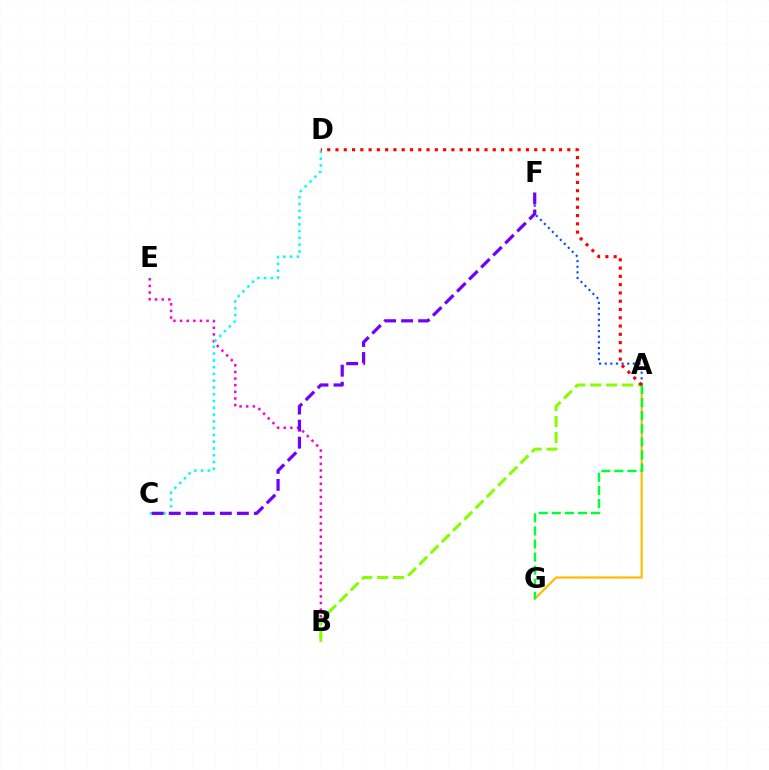{('B', 'E'): [{'color': '#ff00cf', 'line_style': 'dotted', 'thickness': 1.8}], ('A', 'G'): [{'color': '#ffbd00', 'line_style': 'solid', 'thickness': 1.61}, {'color': '#00ff39', 'line_style': 'dashed', 'thickness': 1.78}], ('A', 'F'): [{'color': '#004bff', 'line_style': 'dotted', 'thickness': 1.53}], ('A', 'B'): [{'color': '#84ff00', 'line_style': 'dashed', 'thickness': 2.16}], ('C', 'D'): [{'color': '#00fff6', 'line_style': 'dotted', 'thickness': 1.84}], ('A', 'D'): [{'color': '#ff0000', 'line_style': 'dotted', 'thickness': 2.25}], ('C', 'F'): [{'color': '#7200ff', 'line_style': 'dashed', 'thickness': 2.31}]}